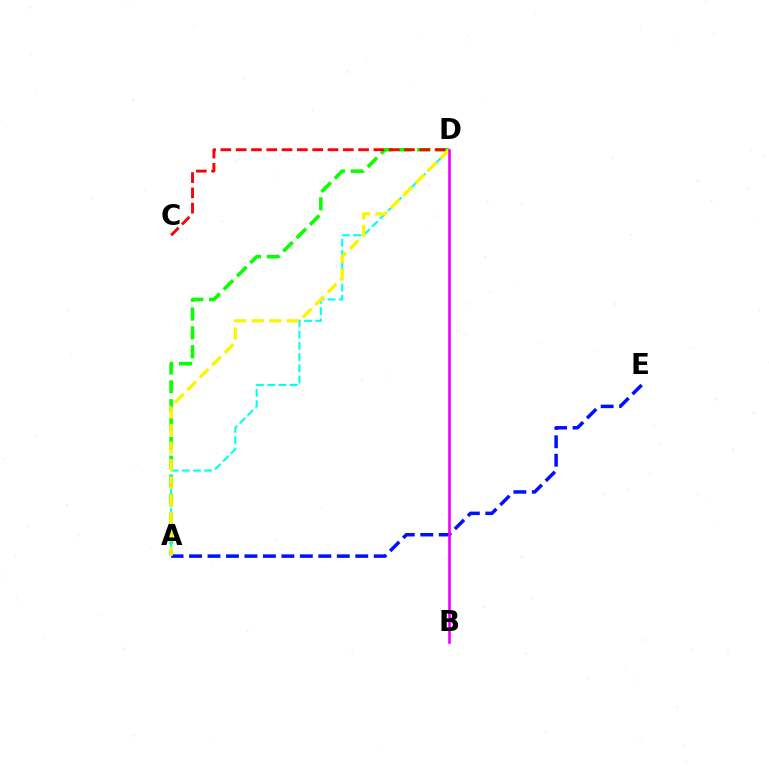{('A', 'D'): [{'color': '#08ff00', 'line_style': 'dashed', 'thickness': 2.56}, {'color': '#00fff6', 'line_style': 'dashed', 'thickness': 1.52}, {'color': '#fcf500', 'line_style': 'dashed', 'thickness': 2.39}], ('A', 'E'): [{'color': '#0010ff', 'line_style': 'dashed', 'thickness': 2.51}], ('C', 'D'): [{'color': '#ff0000', 'line_style': 'dashed', 'thickness': 2.08}], ('B', 'D'): [{'color': '#ee00ff', 'line_style': 'solid', 'thickness': 1.9}]}